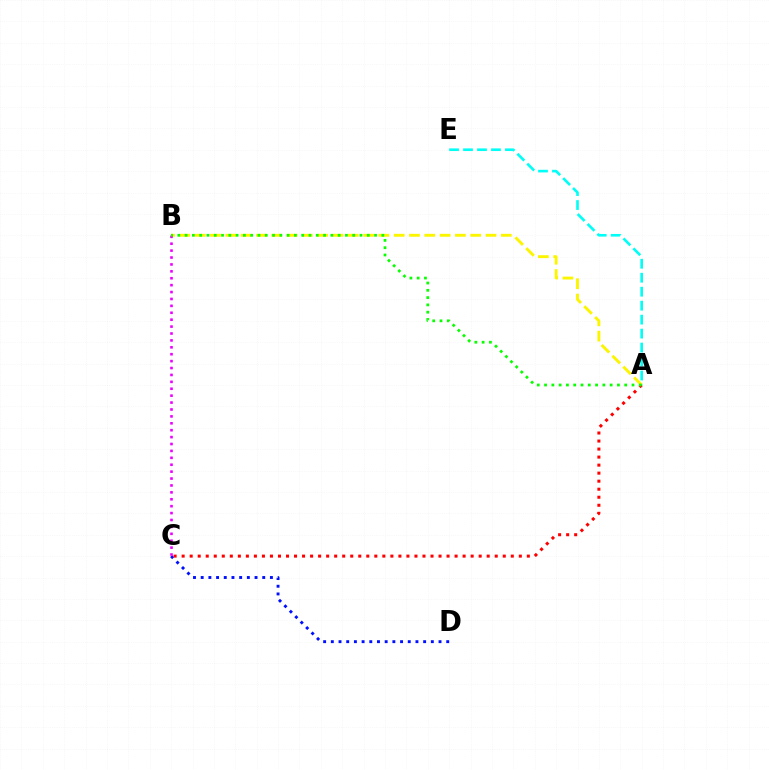{('C', 'D'): [{'color': '#0010ff', 'line_style': 'dotted', 'thickness': 2.09}], ('A', 'B'): [{'color': '#fcf500', 'line_style': 'dashed', 'thickness': 2.08}, {'color': '#08ff00', 'line_style': 'dotted', 'thickness': 1.98}], ('A', 'E'): [{'color': '#00fff6', 'line_style': 'dashed', 'thickness': 1.9}], ('B', 'C'): [{'color': '#ee00ff', 'line_style': 'dotted', 'thickness': 1.88}], ('A', 'C'): [{'color': '#ff0000', 'line_style': 'dotted', 'thickness': 2.18}]}